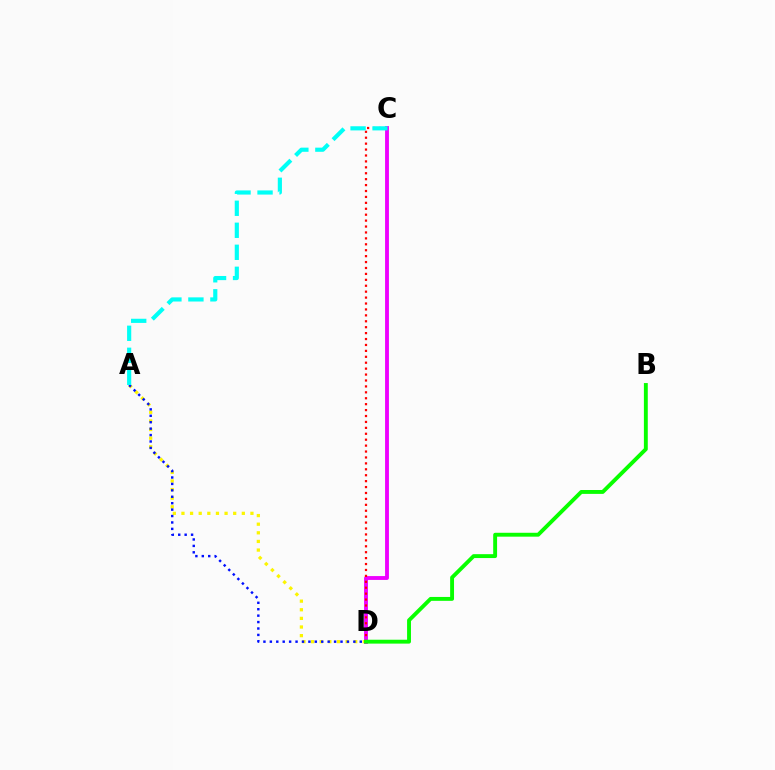{('A', 'D'): [{'color': '#fcf500', 'line_style': 'dotted', 'thickness': 2.34}, {'color': '#0010ff', 'line_style': 'dotted', 'thickness': 1.75}], ('C', 'D'): [{'color': '#ee00ff', 'line_style': 'solid', 'thickness': 2.77}, {'color': '#ff0000', 'line_style': 'dotted', 'thickness': 1.61}], ('A', 'C'): [{'color': '#00fff6', 'line_style': 'dashed', 'thickness': 2.99}], ('B', 'D'): [{'color': '#08ff00', 'line_style': 'solid', 'thickness': 2.8}]}